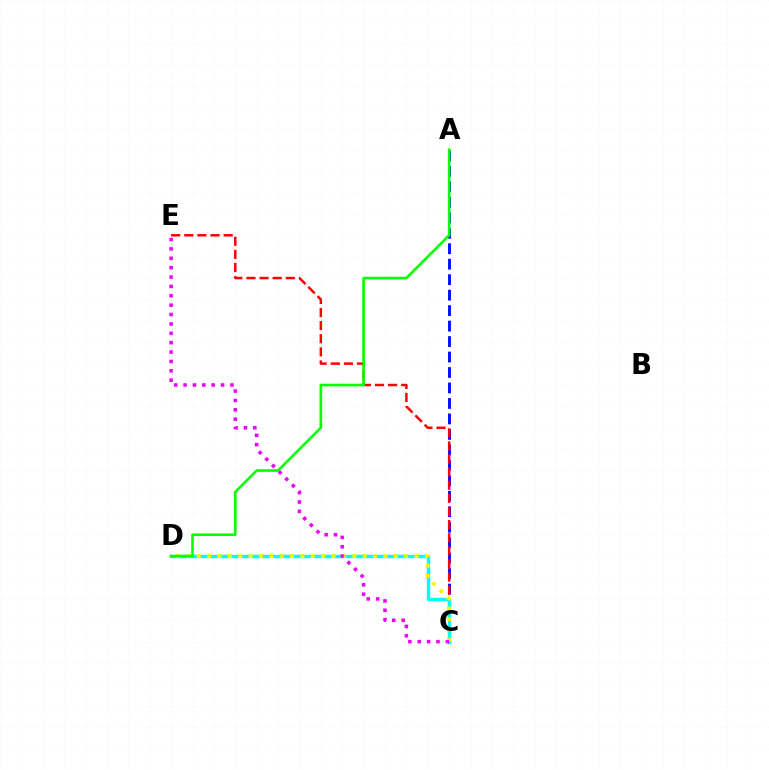{('A', 'C'): [{'color': '#0010ff', 'line_style': 'dashed', 'thickness': 2.1}], ('C', 'E'): [{'color': '#ff0000', 'line_style': 'dashed', 'thickness': 1.78}, {'color': '#ee00ff', 'line_style': 'dotted', 'thickness': 2.55}], ('C', 'D'): [{'color': '#00fff6', 'line_style': 'solid', 'thickness': 2.46}, {'color': '#fcf500', 'line_style': 'dotted', 'thickness': 2.82}], ('A', 'D'): [{'color': '#08ff00', 'line_style': 'solid', 'thickness': 1.89}]}